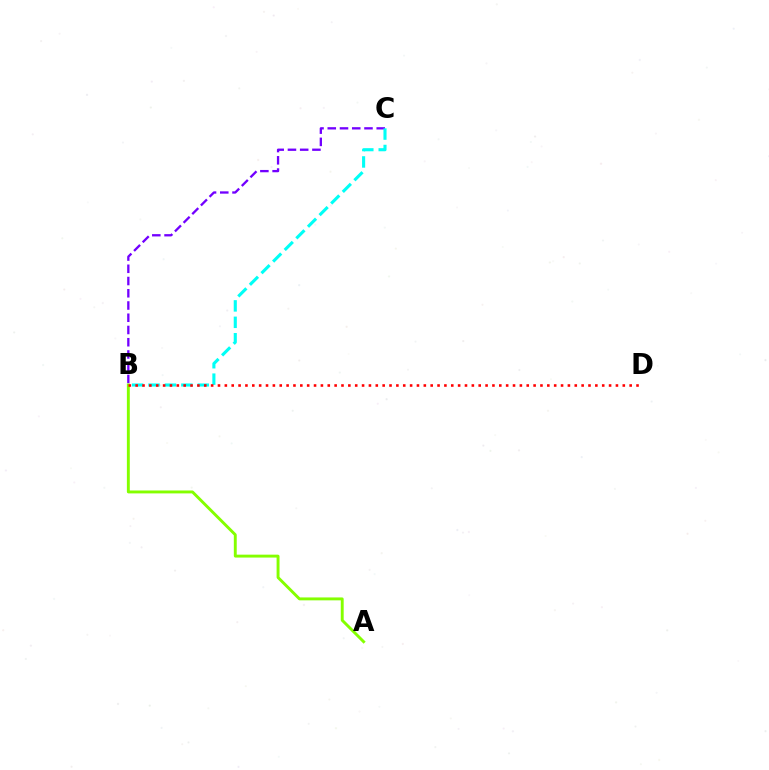{('B', 'C'): [{'color': '#7200ff', 'line_style': 'dashed', 'thickness': 1.66}, {'color': '#00fff6', 'line_style': 'dashed', 'thickness': 2.23}], ('A', 'B'): [{'color': '#84ff00', 'line_style': 'solid', 'thickness': 2.09}], ('B', 'D'): [{'color': '#ff0000', 'line_style': 'dotted', 'thickness': 1.86}]}